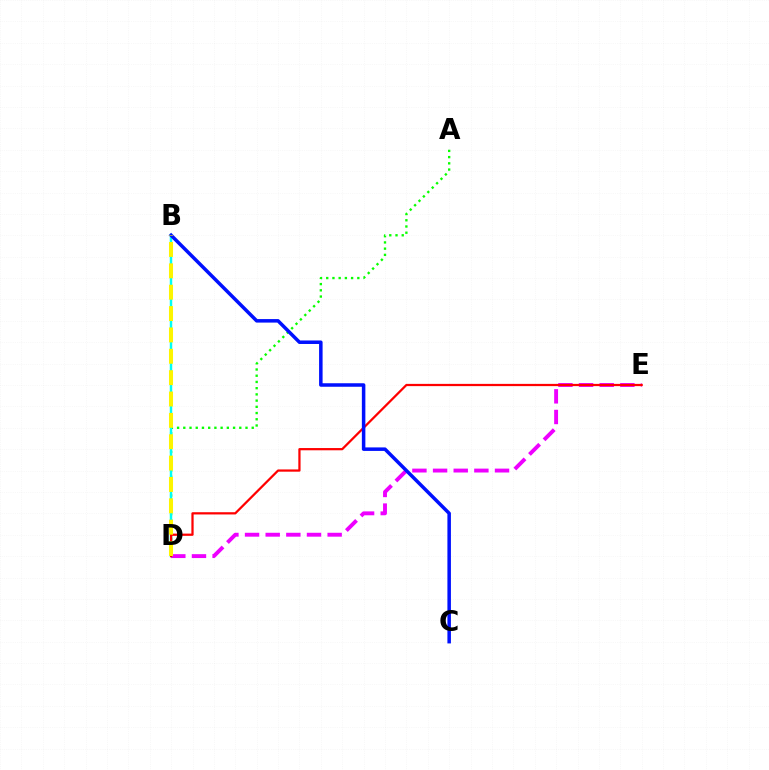{('A', 'D'): [{'color': '#08ff00', 'line_style': 'dotted', 'thickness': 1.69}], ('D', 'E'): [{'color': '#ee00ff', 'line_style': 'dashed', 'thickness': 2.81}, {'color': '#ff0000', 'line_style': 'solid', 'thickness': 1.61}], ('B', 'D'): [{'color': '#00fff6', 'line_style': 'solid', 'thickness': 1.78}, {'color': '#fcf500', 'line_style': 'dashed', 'thickness': 2.9}], ('B', 'C'): [{'color': '#0010ff', 'line_style': 'solid', 'thickness': 2.53}]}